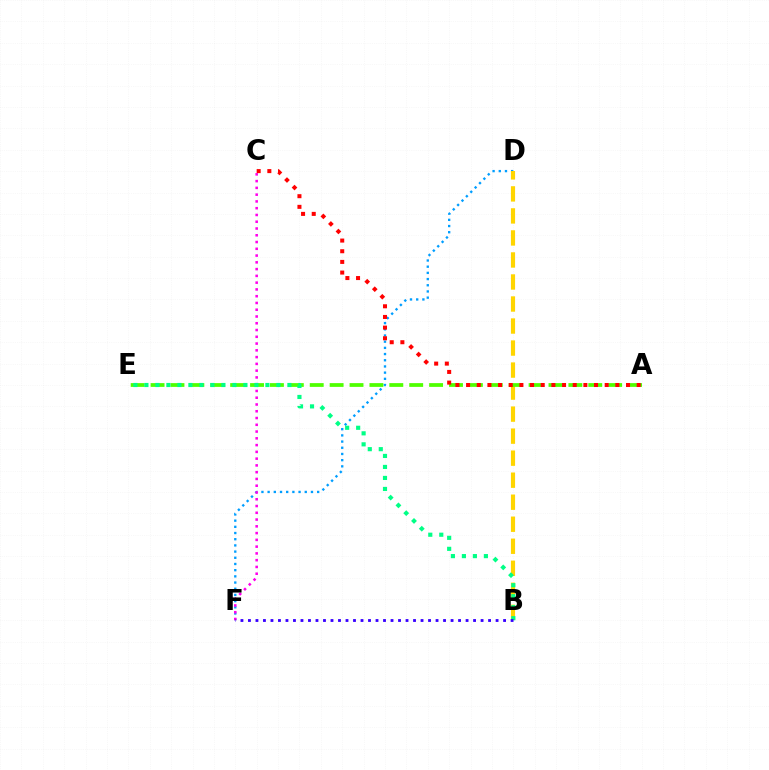{('D', 'F'): [{'color': '#009eff', 'line_style': 'dotted', 'thickness': 1.68}], ('B', 'D'): [{'color': '#ffd500', 'line_style': 'dashed', 'thickness': 2.99}], ('A', 'E'): [{'color': '#4fff00', 'line_style': 'dashed', 'thickness': 2.7}], ('C', 'F'): [{'color': '#ff00ed', 'line_style': 'dotted', 'thickness': 1.84}], ('A', 'C'): [{'color': '#ff0000', 'line_style': 'dotted', 'thickness': 2.9}], ('B', 'E'): [{'color': '#00ff86', 'line_style': 'dotted', 'thickness': 2.99}], ('B', 'F'): [{'color': '#3700ff', 'line_style': 'dotted', 'thickness': 2.04}]}